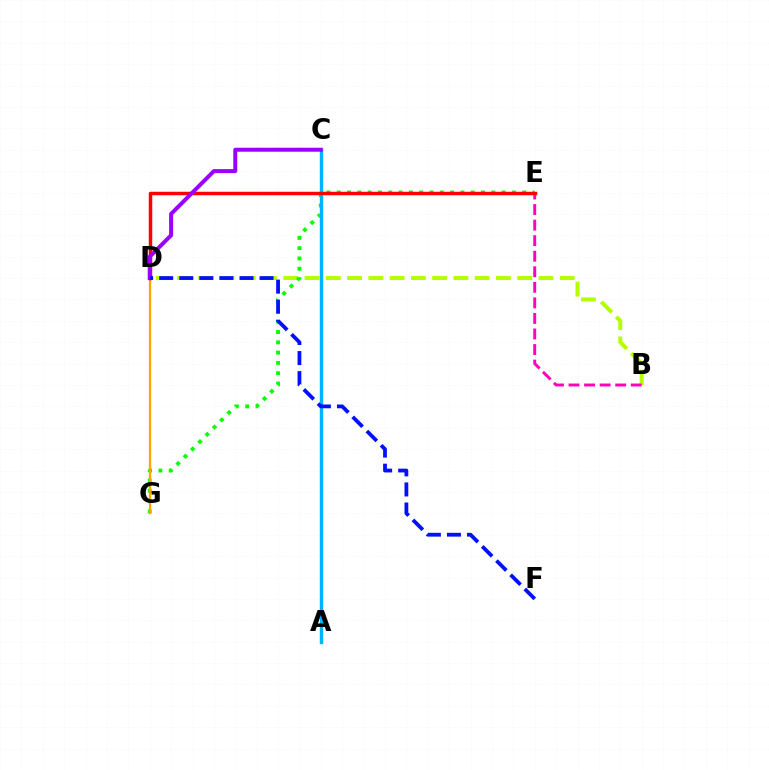{('C', 'D'): [{'color': '#00ff9d', 'line_style': 'dashed', 'thickness': 1.74}, {'color': '#9b00ff', 'line_style': 'solid', 'thickness': 2.87}], ('B', 'D'): [{'color': '#b3ff00', 'line_style': 'dashed', 'thickness': 2.89}], ('E', 'G'): [{'color': '#08ff00', 'line_style': 'dotted', 'thickness': 2.8}], ('B', 'E'): [{'color': '#ff00bd', 'line_style': 'dashed', 'thickness': 2.11}], ('A', 'C'): [{'color': '#00b5ff', 'line_style': 'solid', 'thickness': 2.44}], ('D', 'G'): [{'color': '#ffa500', 'line_style': 'solid', 'thickness': 1.64}], ('D', 'E'): [{'color': '#ff0000', 'line_style': 'solid', 'thickness': 2.51}], ('D', 'F'): [{'color': '#0010ff', 'line_style': 'dashed', 'thickness': 2.73}]}